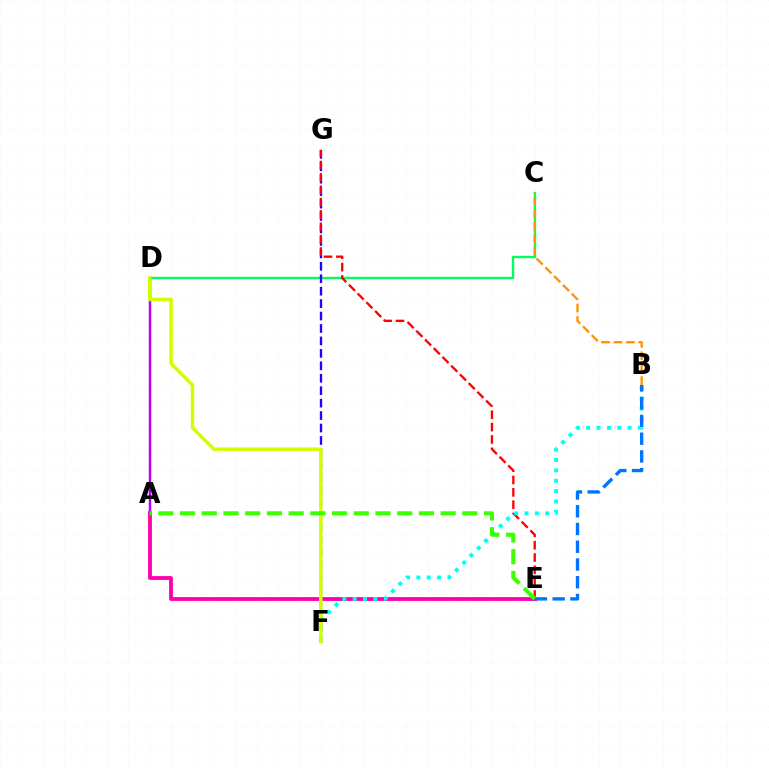{('C', 'D'): [{'color': '#00ff5c', 'line_style': 'solid', 'thickness': 1.71}], ('A', 'D'): [{'color': '#b900ff', 'line_style': 'solid', 'thickness': 1.77}], ('F', 'G'): [{'color': '#2500ff', 'line_style': 'dashed', 'thickness': 1.69}], ('A', 'E'): [{'color': '#ff00ac', 'line_style': 'solid', 'thickness': 2.75}, {'color': '#3dff00', 'line_style': 'dashed', 'thickness': 2.95}], ('E', 'G'): [{'color': '#ff0000', 'line_style': 'dashed', 'thickness': 1.68}], ('B', 'F'): [{'color': '#00fff6', 'line_style': 'dotted', 'thickness': 2.82}], ('B', 'E'): [{'color': '#0074ff', 'line_style': 'dashed', 'thickness': 2.41}], ('B', 'C'): [{'color': '#ff9400', 'line_style': 'dashed', 'thickness': 1.69}], ('D', 'F'): [{'color': '#d1ff00', 'line_style': 'solid', 'thickness': 2.5}]}